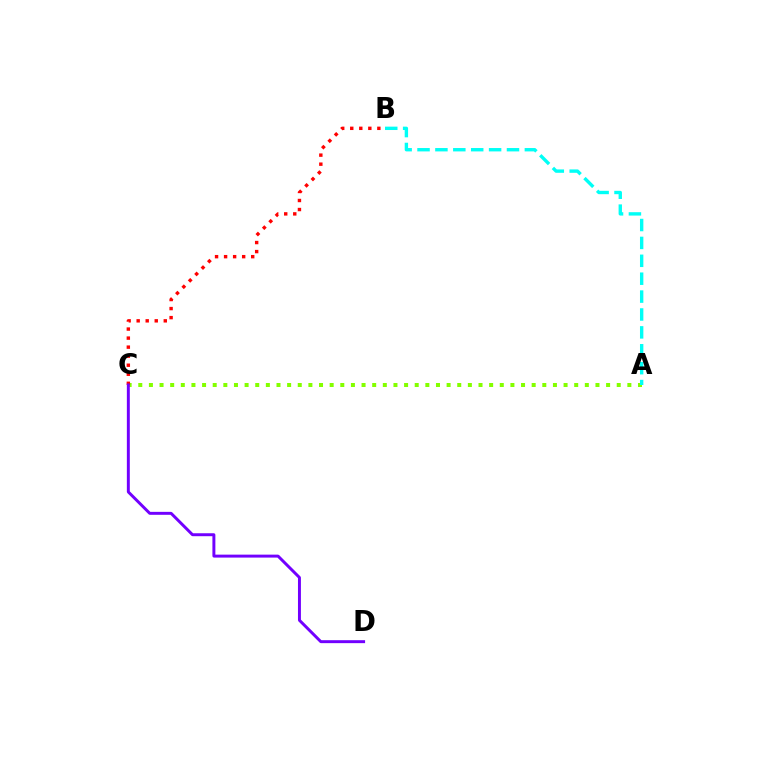{('A', 'C'): [{'color': '#84ff00', 'line_style': 'dotted', 'thickness': 2.89}], ('B', 'C'): [{'color': '#ff0000', 'line_style': 'dotted', 'thickness': 2.46}], ('A', 'B'): [{'color': '#00fff6', 'line_style': 'dashed', 'thickness': 2.43}], ('C', 'D'): [{'color': '#7200ff', 'line_style': 'solid', 'thickness': 2.13}]}